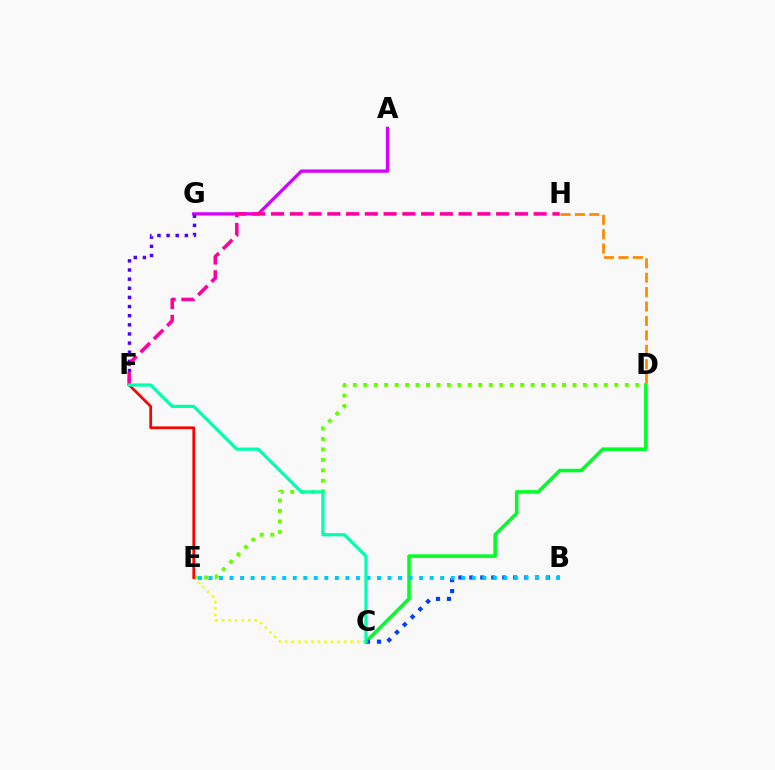{('C', 'E'): [{'color': '#eeff00', 'line_style': 'dotted', 'thickness': 1.78}], ('A', 'G'): [{'color': '#d600ff', 'line_style': 'solid', 'thickness': 2.37}], ('C', 'D'): [{'color': '#00ff27', 'line_style': 'solid', 'thickness': 2.56}], ('B', 'C'): [{'color': '#003fff', 'line_style': 'dotted', 'thickness': 2.97}], ('F', 'G'): [{'color': '#4f00ff', 'line_style': 'dotted', 'thickness': 2.48}], ('B', 'E'): [{'color': '#00c7ff', 'line_style': 'dotted', 'thickness': 2.86}], ('D', 'E'): [{'color': '#66ff00', 'line_style': 'dotted', 'thickness': 2.84}], ('E', 'F'): [{'color': '#ff0000', 'line_style': 'solid', 'thickness': 1.97}], ('F', 'H'): [{'color': '#ff00a0', 'line_style': 'dashed', 'thickness': 2.55}], ('D', 'H'): [{'color': '#ff8800', 'line_style': 'dashed', 'thickness': 1.96}], ('C', 'F'): [{'color': '#00ffaf', 'line_style': 'solid', 'thickness': 2.31}]}